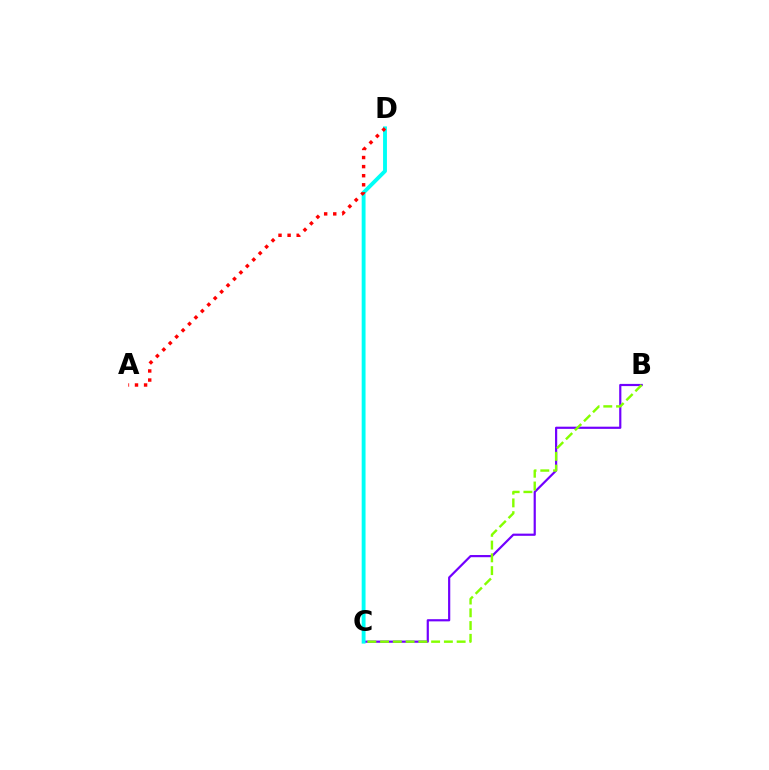{('B', 'C'): [{'color': '#7200ff', 'line_style': 'solid', 'thickness': 1.58}, {'color': '#84ff00', 'line_style': 'dashed', 'thickness': 1.73}], ('C', 'D'): [{'color': '#00fff6', 'line_style': 'solid', 'thickness': 2.78}], ('A', 'D'): [{'color': '#ff0000', 'line_style': 'dotted', 'thickness': 2.47}]}